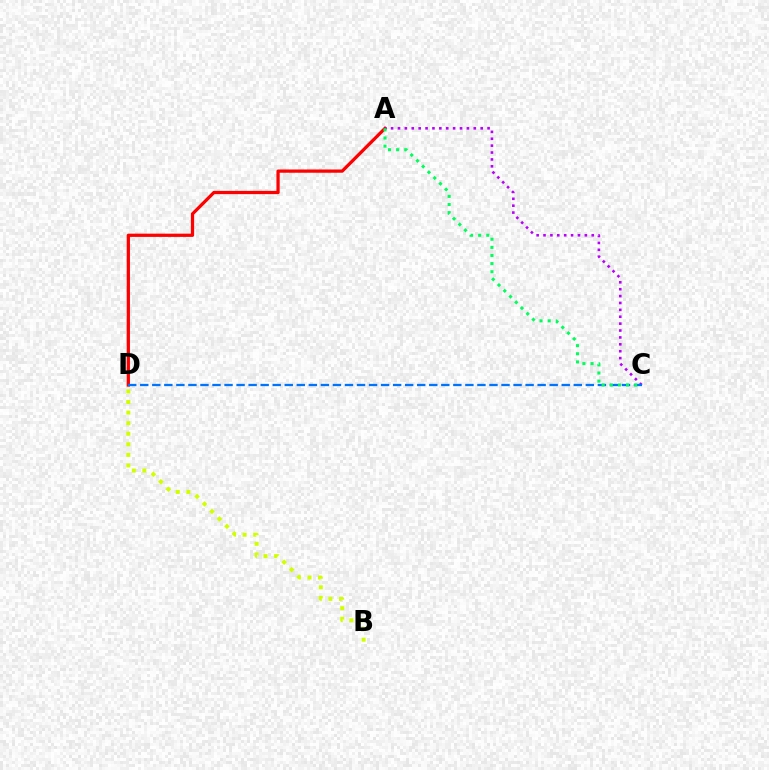{('A', 'D'): [{'color': '#ff0000', 'line_style': 'solid', 'thickness': 2.34}], ('A', 'C'): [{'color': '#b900ff', 'line_style': 'dotted', 'thickness': 1.87}, {'color': '#00ff5c', 'line_style': 'dotted', 'thickness': 2.21}], ('B', 'D'): [{'color': '#d1ff00', 'line_style': 'dotted', 'thickness': 2.87}], ('C', 'D'): [{'color': '#0074ff', 'line_style': 'dashed', 'thickness': 1.64}]}